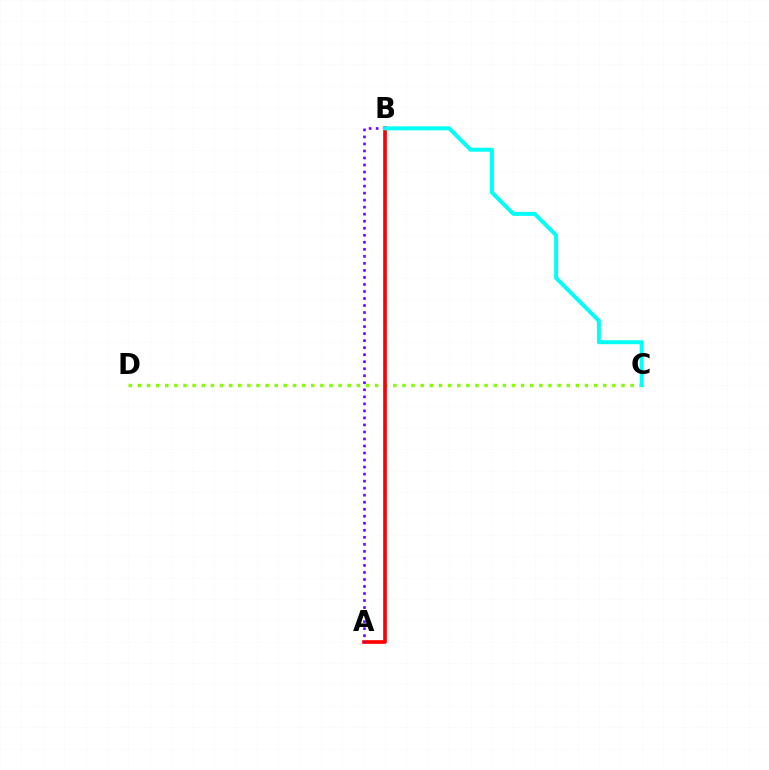{('C', 'D'): [{'color': '#84ff00', 'line_style': 'dotted', 'thickness': 2.48}], ('A', 'B'): [{'color': '#ff0000', 'line_style': 'solid', 'thickness': 2.63}, {'color': '#7200ff', 'line_style': 'dotted', 'thickness': 1.91}], ('B', 'C'): [{'color': '#00fff6', 'line_style': 'solid', 'thickness': 2.86}]}